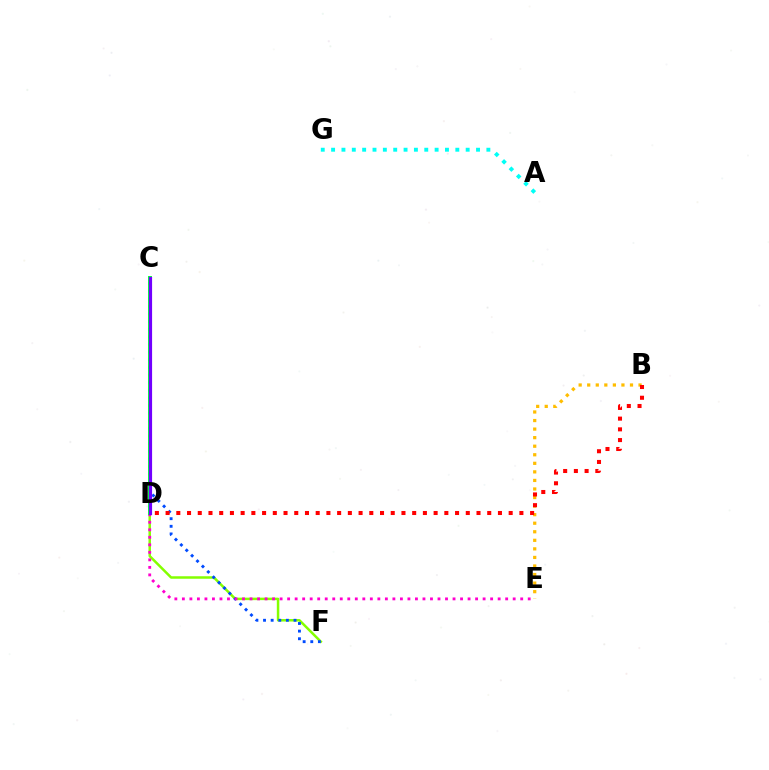{('D', 'F'): [{'color': '#84ff00', 'line_style': 'solid', 'thickness': 1.8}], ('C', 'F'): [{'color': '#004bff', 'line_style': 'dotted', 'thickness': 2.07}], ('B', 'E'): [{'color': '#ffbd00', 'line_style': 'dotted', 'thickness': 2.32}], ('D', 'E'): [{'color': '#ff00cf', 'line_style': 'dotted', 'thickness': 2.04}], ('C', 'D'): [{'color': '#00ff39', 'line_style': 'solid', 'thickness': 2.84}, {'color': '#7200ff', 'line_style': 'solid', 'thickness': 2.29}], ('B', 'D'): [{'color': '#ff0000', 'line_style': 'dotted', 'thickness': 2.91}], ('A', 'G'): [{'color': '#00fff6', 'line_style': 'dotted', 'thickness': 2.81}]}